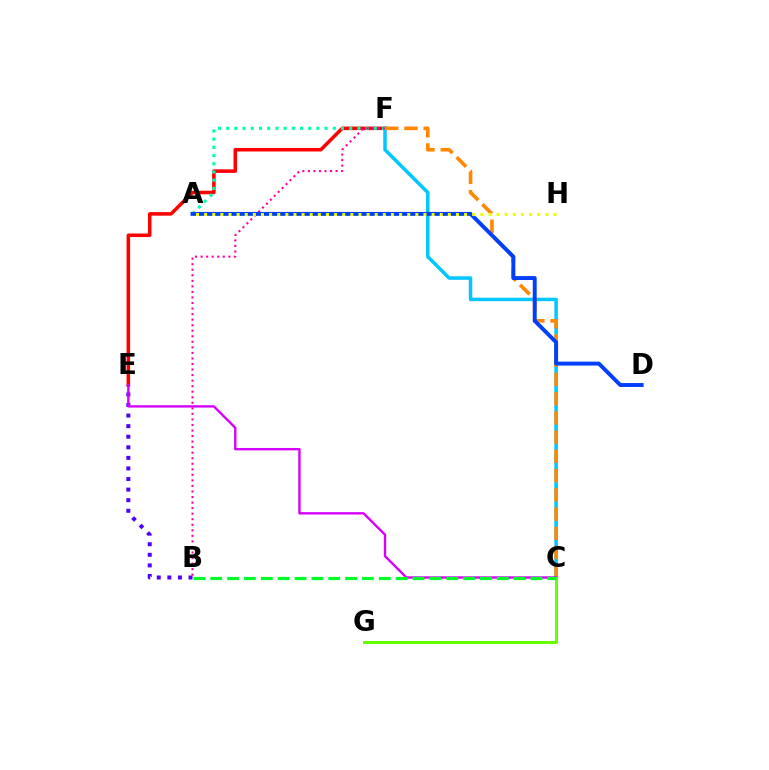{('E', 'F'): [{'color': '#ff0000', 'line_style': 'solid', 'thickness': 2.54}], ('C', 'F'): [{'color': '#00c7ff', 'line_style': 'solid', 'thickness': 2.51}, {'color': '#ff8800', 'line_style': 'dashed', 'thickness': 2.61}], ('B', 'E'): [{'color': '#4f00ff', 'line_style': 'dotted', 'thickness': 2.87}], ('A', 'F'): [{'color': '#00ffaf', 'line_style': 'dotted', 'thickness': 2.23}], ('C', 'E'): [{'color': '#d600ff', 'line_style': 'solid', 'thickness': 1.72}], ('B', 'F'): [{'color': '#ff00a0', 'line_style': 'dotted', 'thickness': 1.51}], ('C', 'G'): [{'color': '#66ff00', 'line_style': 'solid', 'thickness': 2.16}], ('B', 'C'): [{'color': '#00ff27', 'line_style': 'dashed', 'thickness': 2.29}], ('A', 'D'): [{'color': '#003fff', 'line_style': 'solid', 'thickness': 2.83}], ('A', 'H'): [{'color': '#eeff00', 'line_style': 'dotted', 'thickness': 2.21}]}